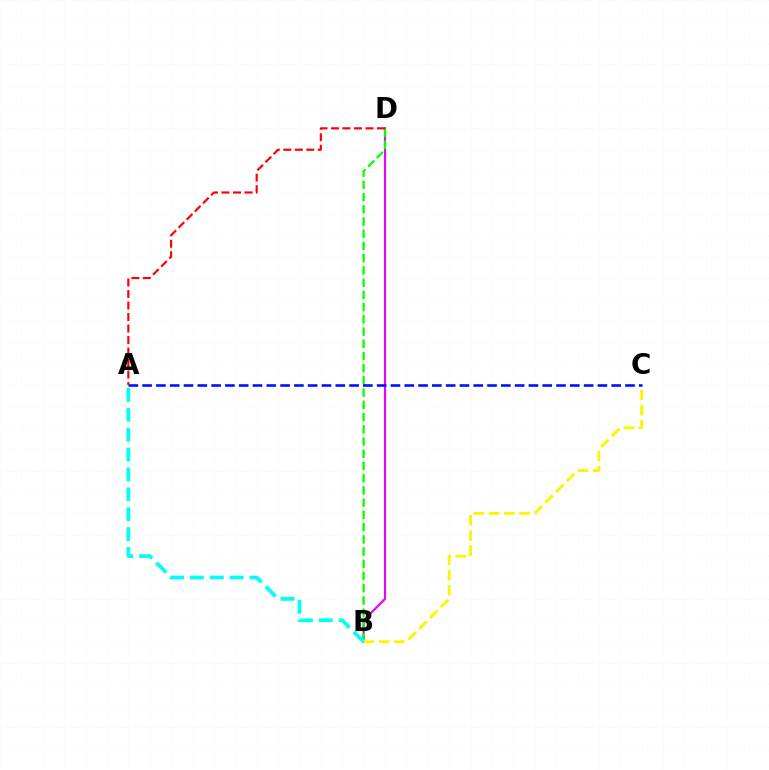{('B', 'D'): [{'color': '#ee00ff', 'line_style': 'solid', 'thickness': 1.56}, {'color': '#08ff00', 'line_style': 'dashed', 'thickness': 1.66}], ('A', 'C'): [{'color': '#0010ff', 'line_style': 'dashed', 'thickness': 1.87}], ('A', 'D'): [{'color': '#ff0000', 'line_style': 'dashed', 'thickness': 1.56}], ('A', 'B'): [{'color': '#00fff6', 'line_style': 'dashed', 'thickness': 2.7}], ('B', 'C'): [{'color': '#fcf500', 'line_style': 'dashed', 'thickness': 2.07}]}